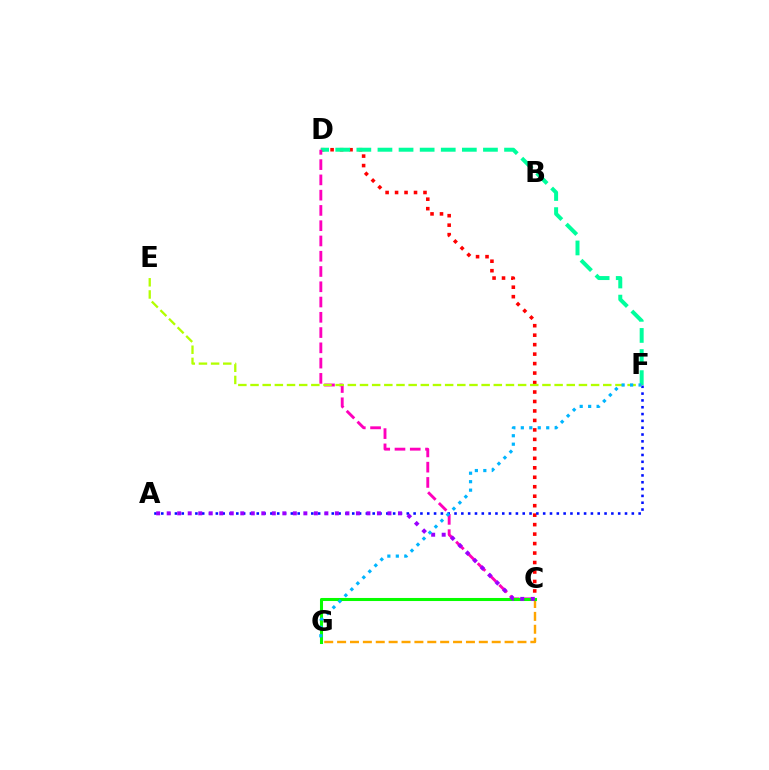{('C', 'D'): [{'color': '#ff0000', 'line_style': 'dotted', 'thickness': 2.57}, {'color': '#ff00bd', 'line_style': 'dashed', 'thickness': 2.07}], ('D', 'F'): [{'color': '#00ff9d', 'line_style': 'dashed', 'thickness': 2.87}], ('A', 'F'): [{'color': '#0010ff', 'line_style': 'dotted', 'thickness': 1.85}], ('E', 'F'): [{'color': '#b3ff00', 'line_style': 'dashed', 'thickness': 1.65}], ('C', 'G'): [{'color': '#ffa500', 'line_style': 'dashed', 'thickness': 1.75}, {'color': '#08ff00', 'line_style': 'solid', 'thickness': 2.2}], ('A', 'C'): [{'color': '#9b00ff', 'line_style': 'dotted', 'thickness': 2.86}], ('F', 'G'): [{'color': '#00b5ff', 'line_style': 'dotted', 'thickness': 2.3}]}